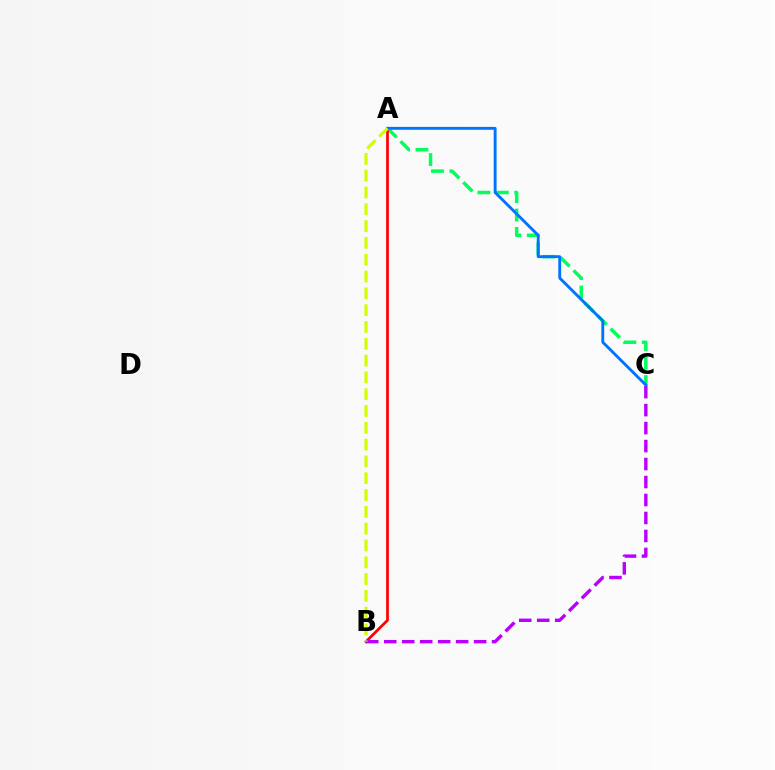{('A', 'C'): [{'color': '#00ff5c', 'line_style': 'dashed', 'thickness': 2.5}, {'color': '#0074ff', 'line_style': 'solid', 'thickness': 2.07}], ('A', 'B'): [{'color': '#ff0000', 'line_style': 'solid', 'thickness': 1.96}, {'color': '#d1ff00', 'line_style': 'dashed', 'thickness': 2.28}], ('B', 'C'): [{'color': '#b900ff', 'line_style': 'dashed', 'thickness': 2.44}]}